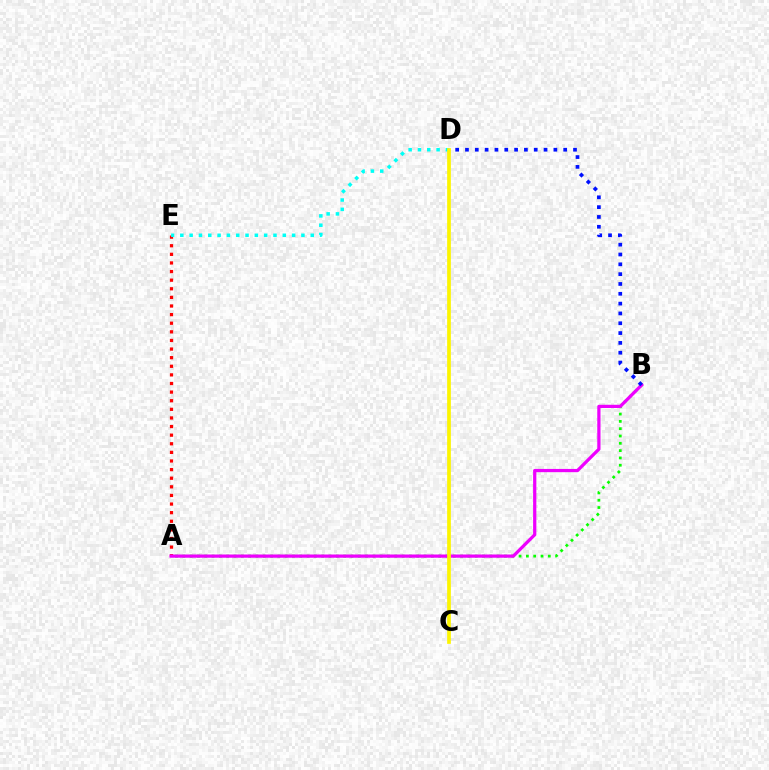{('A', 'E'): [{'color': '#ff0000', 'line_style': 'dotted', 'thickness': 2.34}], ('A', 'B'): [{'color': '#08ff00', 'line_style': 'dotted', 'thickness': 1.99}, {'color': '#ee00ff', 'line_style': 'solid', 'thickness': 2.33}], ('D', 'E'): [{'color': '#00fff6', 'line_style': 'dotted', 'thickness': 2.53}], ('C', 'D'): [{'color': '#fcf500', 'line_style': 'solid', 'thickness': 2.67}], ('B', 'D'): [{'color': '#0010ff', 'line_style': 'dotted', 'thickness': 2.67}]}